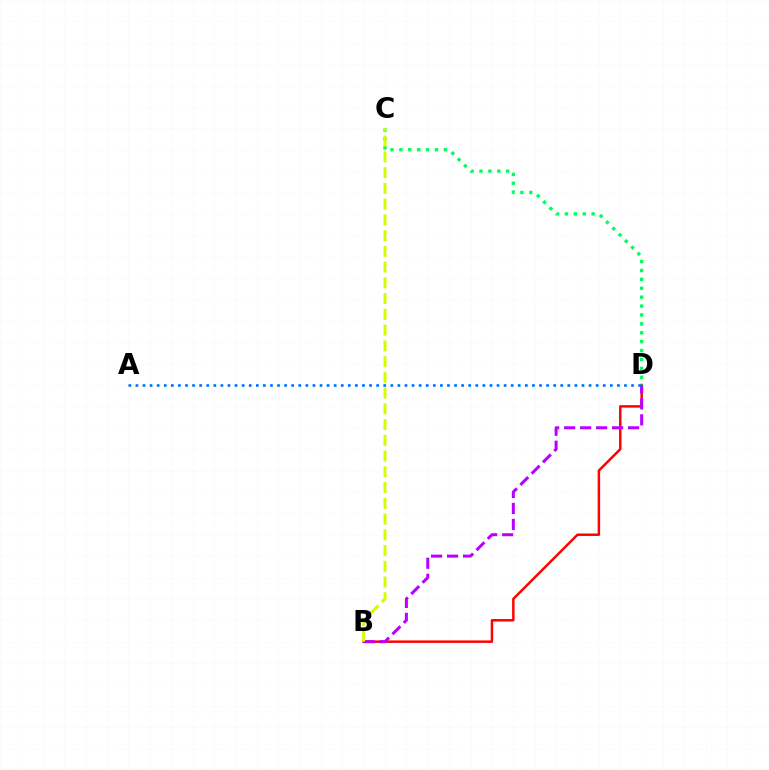{('B', 'D'): [{'color': '#ff0000', 'line_style': 'solid', 'thickness': 1.78}, {'color': '#b900ff', 'line_style': 'dashed', 'thickness': 2.17}], ('C', 'D'): [{'color': '#00ff5c', 'line_style': 'dotted', 'thickness': 2.42}], ('A', 'D'): [{'color': '#0074ff', 'line_style': 'dotted', 'thickness': 1.92}], ('B', 'C'): [{'color': '#d1ff00', 'line_style': 'dashed', 'thickness': 2.14}]}